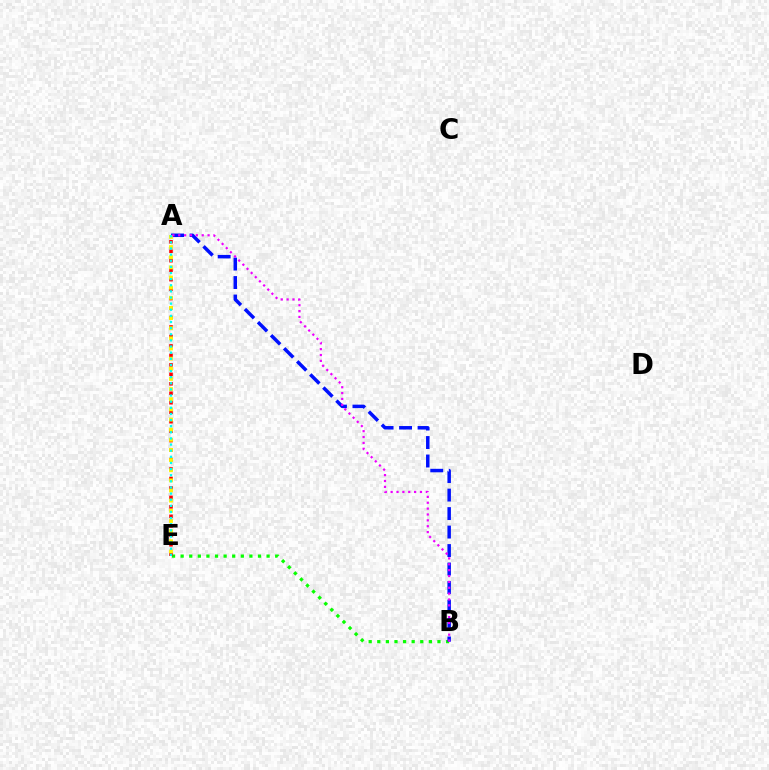{('B', 'E'): [{'color': '#08ff00', 'line_style': 'dotted', 'thickness': 2.34}], ('A', 'B'): [{'color': '#0010ff', 'line_style': 'dashed', 'thickness': 2.51}, {'color': '#ee00ff', 'line_style': 'dotted', 'thickness': 1.59}], ('A', 'E'): [{'color': '#ff0000', 'line_style': 'dotted', 'thickness': 2.57}, {'color': '#fcf500', 'line_style': 'dotted', 'thickness': 2.76}, {'color': '#00fff6', 'line_style': 'dotted', 'thickness': 1.66}]}